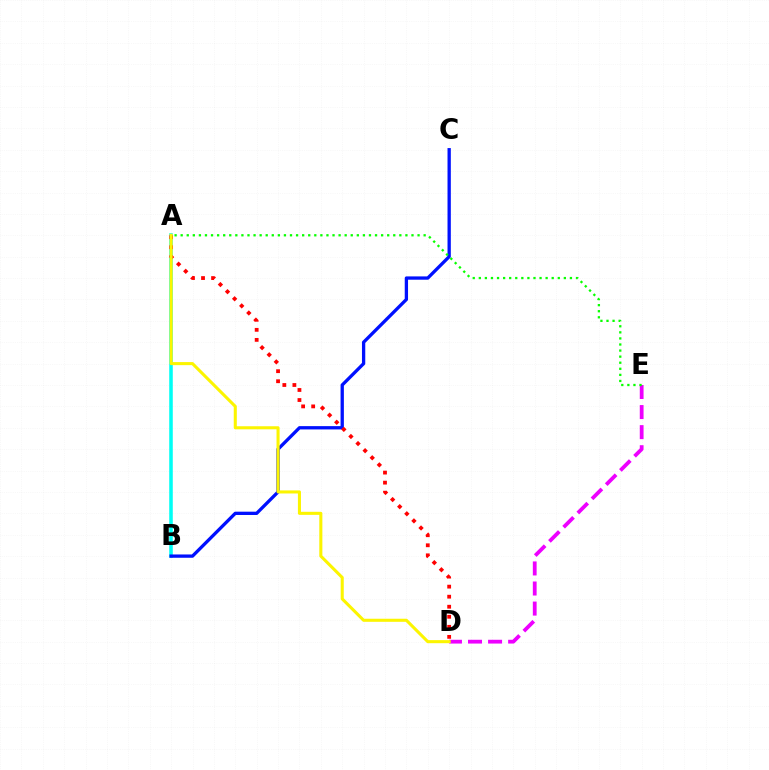{('A', 'B'): [{'color': '#00fff6', 'line_style': 'solid', 'thickness': 2.56}], ('D', 'E'): [{'color': '#ee00ff', 'line_style': 'dashed', 'thickness': 2.73}], ('B', 'C'): [{'color': '#0010ff', 'line_style': 'solid', 'thickness': 2.38}], ('A', 'D'): [{'color': '#ff0000', 'line_style': 'dotted', 'thickness': 2.73}, {'color': '#fcf500', 'line_style': 'solid', 'thickness': 2.21}], ('A', 'E'): [{'color': '#08ff00', 'line_style': 'dotted', 'thickness': 1.65}]}